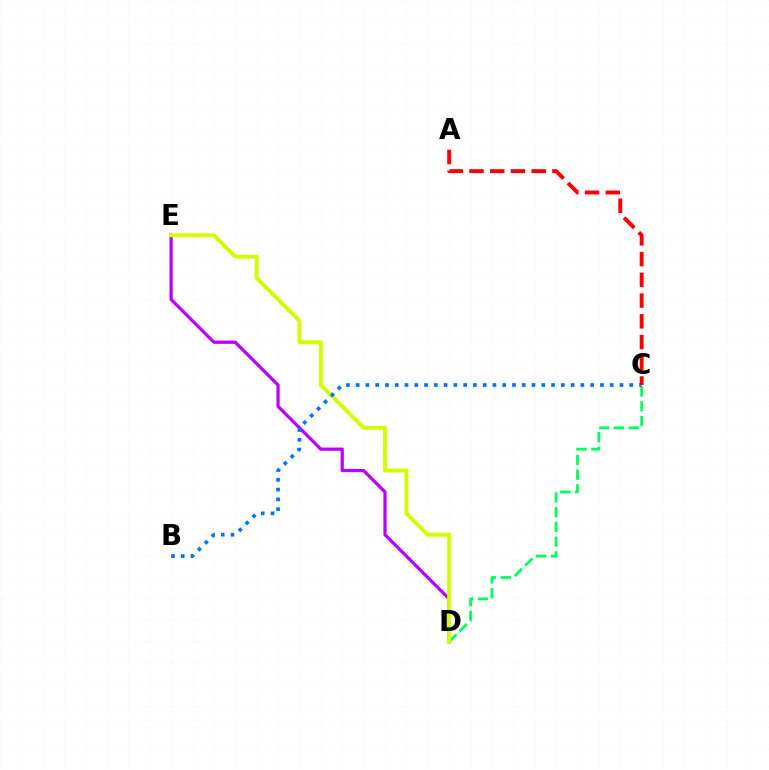{('C', 'D'): [{'color': '#00ff5c', 'line_style': 'dashed', 'thickness': 2.0}], ('D', 'E'): [{'color': '#b900ff', 'line_style': 'solid', 'thickness': 2.32}, {'color': '#d1ff00', 'line_style': 'solid', 'thickness': 2.82}], ('B', 'C'): [{'color': '#0074ff', 'line_style': 'dotted', 'thickness': 2.65}], ('A', 'C'): [{'color': '#ff0000', 'line_style': 'dashed', 'thickness': 2.82}]}